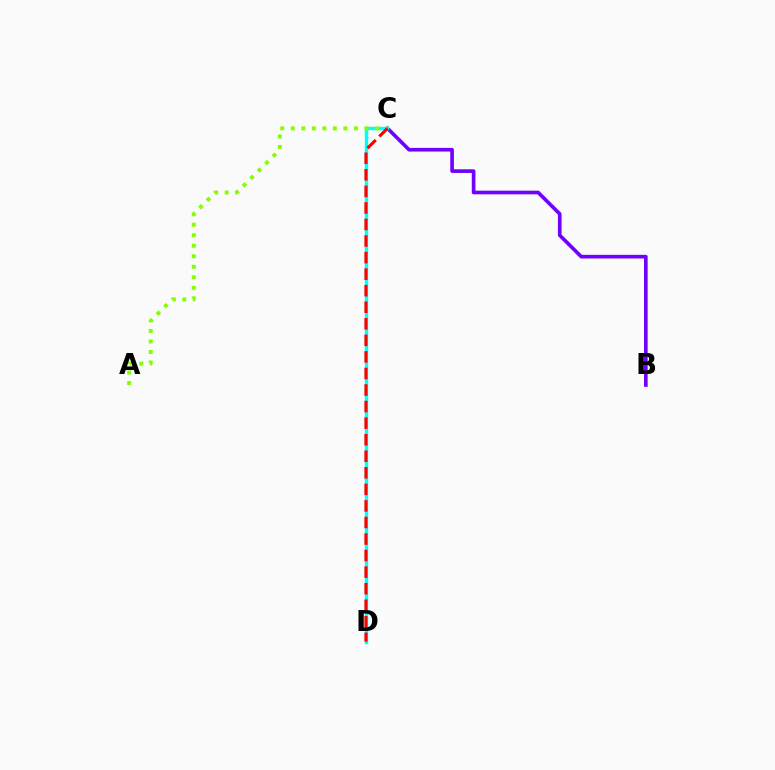{('B', 'C'): [{'color': '#7200ff', 'line_style': 'solid', 'thickness': 2.63}], ('C', 'D'): [{'color': '#00fff6', 'line_style': 'solid', 'thickness': 2.45}, {'color': '#ff0000', 'line_style': 'dashed', 'thickness': 2.25}], ('A', 'C'): [{'color': '#84ff00', 'line_style': 'dotted', 'thickness': 2.86}]}